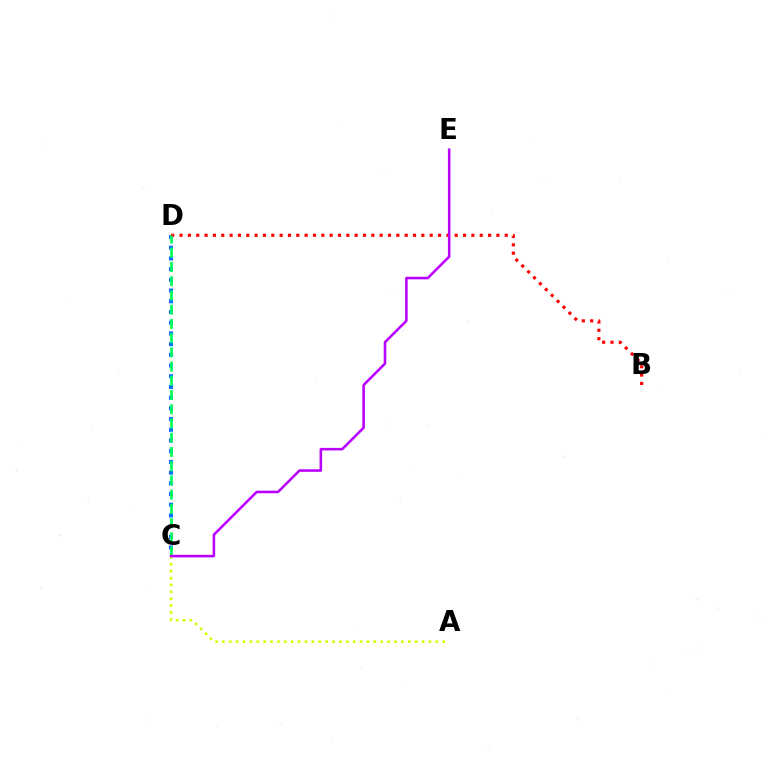{('C', 'D'): [{'color': '#0074ff', 'line_style': 'dotted', 'thickness': 2.91}, {'color': '#00ff5c', 'line_style': 'dashed', 'thickness': 1.93}], ('B', 'D'): [{'color': '#ff0000', 'line_style': 'dotted', 'thickness': 2.27}], ('A', 'C'): [{'color': '#d1ff00', 'line_style': 'dotted', 'thickness': 1.87}], ('C', 'E'): [{'color': '#b900ff', 'line_style': 'solid', 'thickness': 1.84}]}